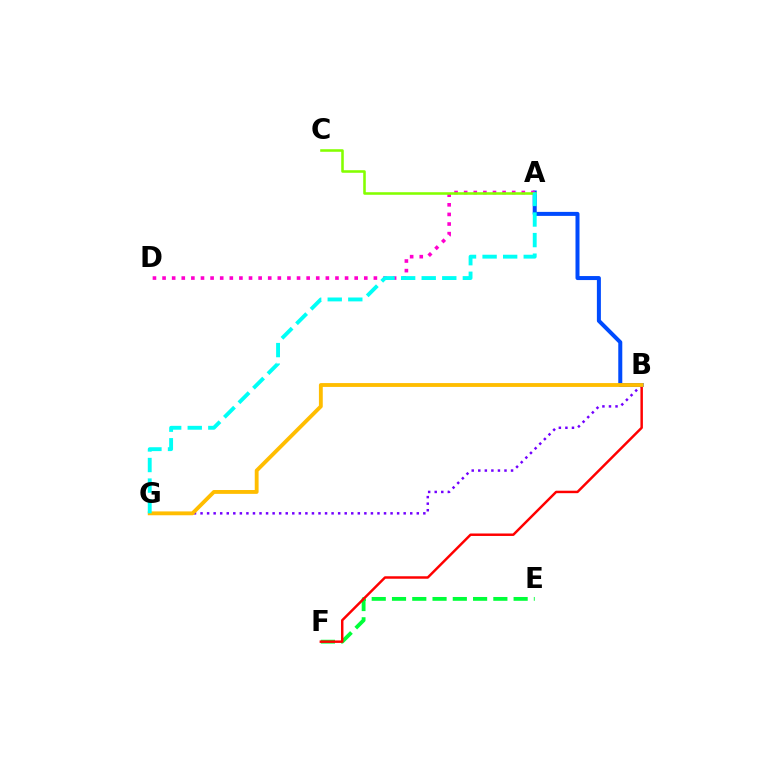{('E', 'F'): [{'color': '#00ff39', 'line_style': 'dashed', 'thickness': 2.75}], ('B', 'F'): [{'color': '#ff0000', 'line_style': 'solid', 'thickness': 1.78}], ('A', 'B'): [{'color': '#004bff', 'line_style': 'solid', 'thickness': 2.89}], ('A', 'D'): [{'color': '#ff00cf', 'line_style': 'dotted', 'thickness': 2.61}], ('B', 'G'): [{'color': '#7200ff', 'line_style': 'dotted', 'thickness': 1.78}, {'color': '#ffbd00', 'line_style': 'solid', 'thickness': 2.77}], ('A', 'C'): [{'color': '#84ff00', 'line_style': 'solid', 'thickness': 1.84}], ('A', 'G'): [{'color': '#00fff6', 'line_style': 'dashed', 'thickness': 2.79}]}